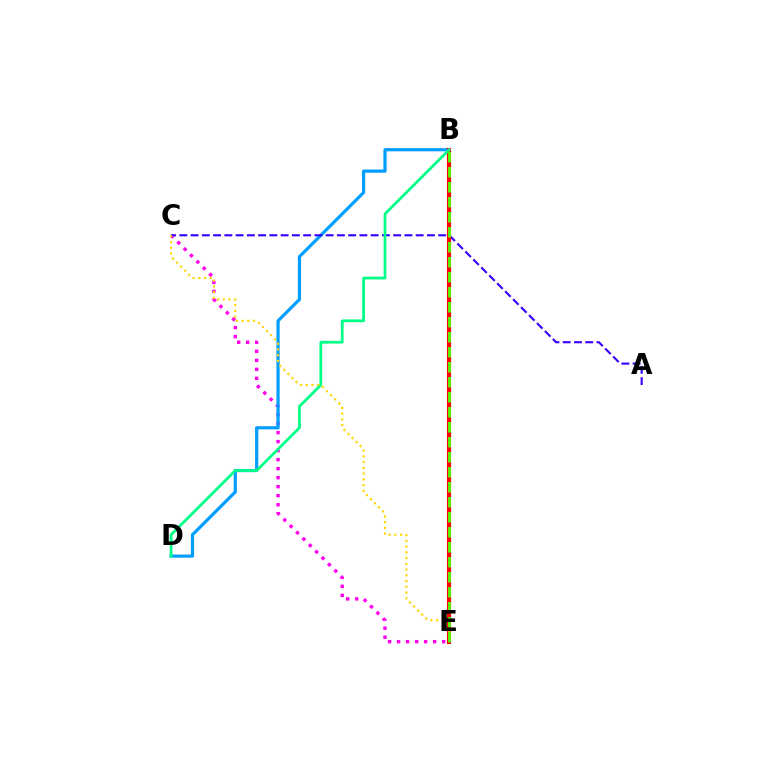{('C', 'E'): [{'color': '#ff00ed', 'line_style': 'dotted', 'thickness': 2.45}, {'color': '#ffd500', 'line_style': 'dotted', 'thickness': 1.56}], ('B', 'D'): [{'color': '#009eff', 'line_style': 'solid', 'thickness': 2.3}, {'color': '#00ff86', 'line_style': 'solid', 'thickness': 1.97}], ('A', 'C'): [{'color': '#3700ff', 'line_style': 'dashed', 'thickness': 1.53}], ('B', 'E'): [{'color': '#ff0000', 'line_style': 'solid', 'thickness': 2.96}, {'color': '#4fff00', 'line_style': 'dashed', 'thickness': 2.04}]}